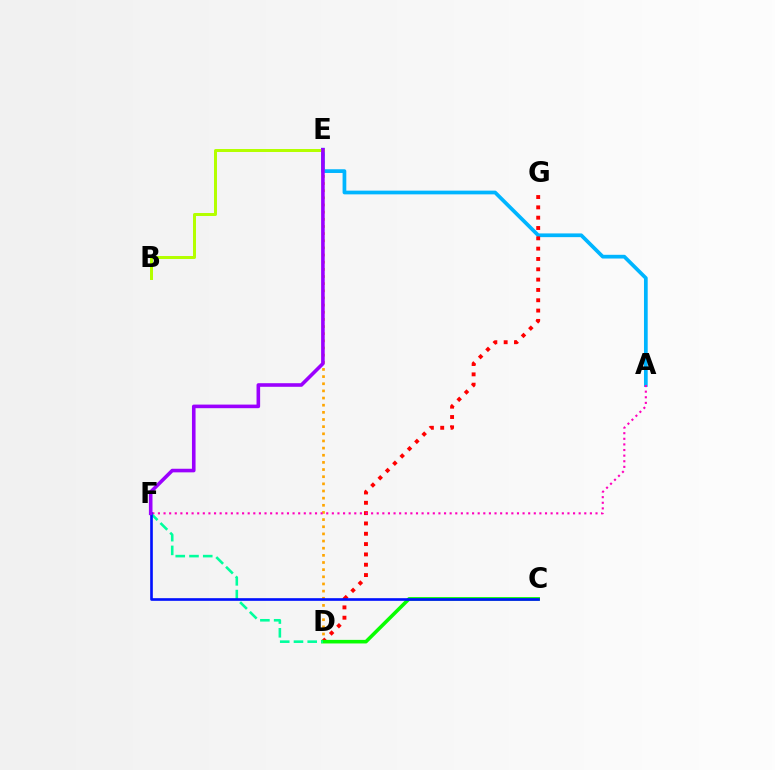{('D', 'E'): [{'color': '#ffa500', 'line_style': 'dotted', 'thickness': 1.94}], ('A', 'E'): [{'color': '#00b5ff', 'line_style': 'solid', 'thickness': 2.68}], ('D', 'G'): [{'color': '#ff0000', 'line_style': 'dotted', 'thickness': 2.8}], ('C', 'D'): [{'color': '#08ff00', 'line_style': 'solid', 'thickness': 2.58}], ('A', 'F'): [{'color': '#ff00bd', 'line_style': 'dotted', 'thickness': 1.52}], ('D', 'F'): [{'color': '#00ff9d', 'line_style': 'dashed', 'thickness': 1.87}], ('C', 'F'): [{'color': '#0010ff', 'line_style': 'solid', 'thickness': 1.9}], ('B', 'E'): [{'color': '#b3ff00', 'line_style': 'solid', 'thickness': 2.15}], ('E', 'F'): [{'color': '#9b00ff', 'line_style': 'solid', 'thickness': 2.59}]}